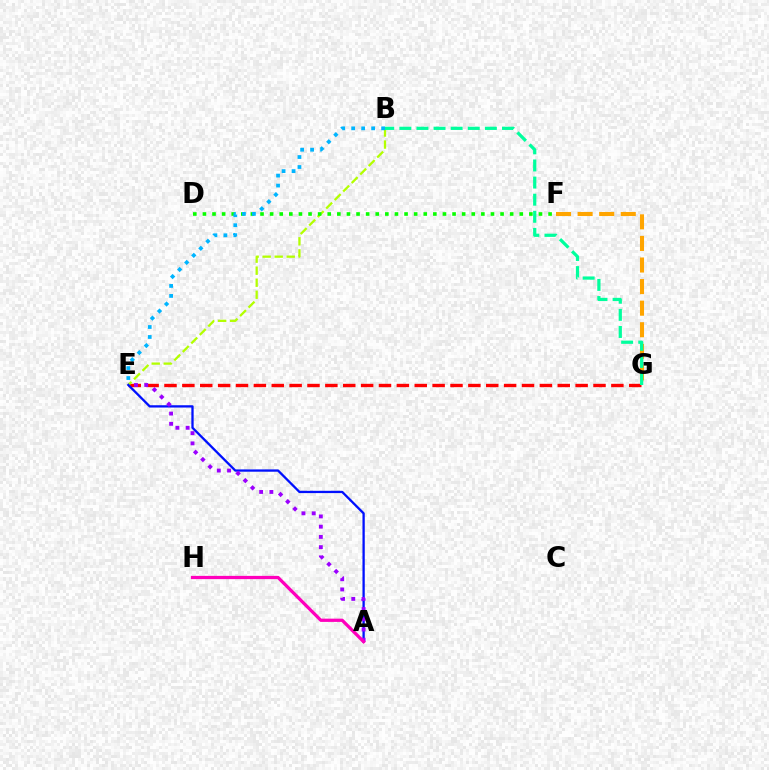{('F', 'G'): [{'color': '#ffa500', 'line_style': 'dashed', 'thickness': 2.93}], ('E', 'G'): [{'color': '#ff0000', 'line_style': 'dashed', 'thickness': 2.43}], ('B', 'E'): [{'color': '#b3ff00', 'line_style': 'dashed', 'thickness': 1.63}, {'color': '#00b5ff', 'line_style': 'dotted', 'thickness': 2.71}], ('D', 'F'): [{'color': '#08ff00', 'line_style': 'dotted', 'thickness': 2.61}], ('A', 'E'): [{'color': '#0010ff', 'line_style': 'solid', 'thickness': 1.65}, {'color': '#9b00ff', 'line_style': 'dotted', 'thickness': 2.78}], ('B', 'G'): [{'color': '#00ff9d', 'line_style': 'dashed', 'thickness': 2.32}], ('A', 'H'): [{'color': '#ff00bd', 'line_style': 'solid', 'thickness': 2.34}]}